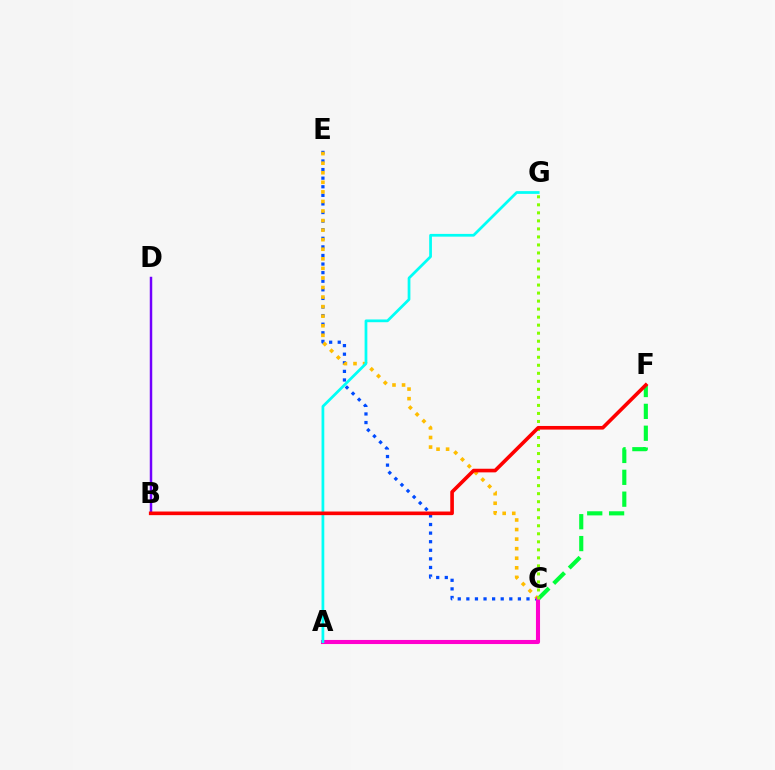{('C', 'E'): [{'color': '#004bff', 'line_style': 'dotted', 'thickness': 2.33}, {'color': '#ffbd00', 'line_style': 'dotted', 'thickness': 2.6}], ('C', 'F'): [{'color': '#00ff39', 'line_style': 'dashed', 'thickness': 2.97}], ('A', 'C'): [{'color': '#ff00cf', 'line_style': 'solid', 'thickness': 2.94}], ('B', 'D'): [{'color': '#7200ff', 'line_style': 'solid', 'thickness': 1.78}], ('A', 'G'): [{'color': '#00fff6', 'line_style': 'solid', 'thickness': 1.98}], ('C', 'G'): [{'color': '#84ff00', 'line_style': 'dotted', 'thickness': 2.18}], ('B', 'F'): [{'color': '#ff0000', 'line_style': 'solid', 'thickness': 2.61}]}